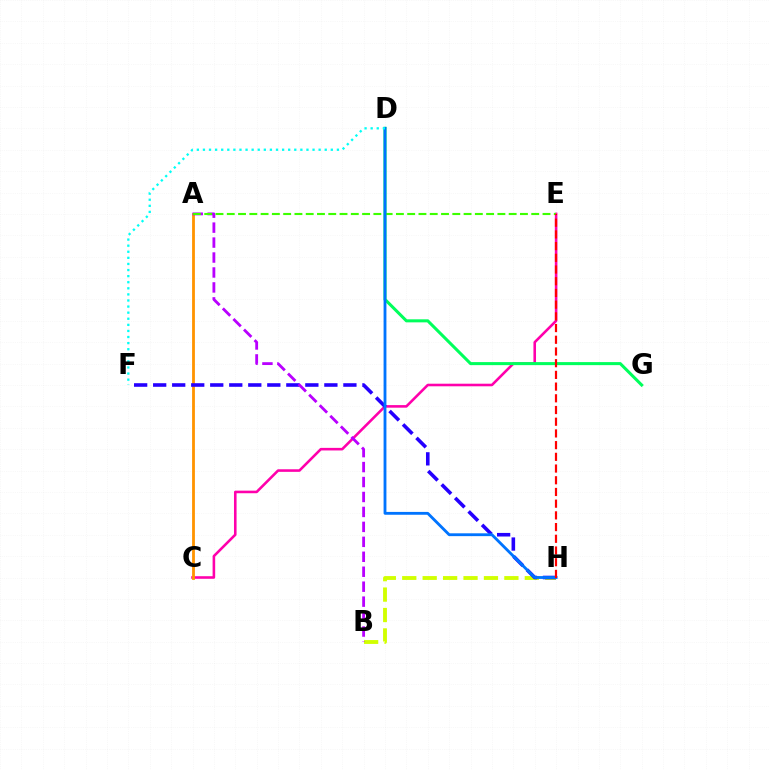{('C', 'E'): [{'color': '#ff00ac', 'line_style': 'solid', 'thickness': 1.86}], ('B', 'H'): [{'color': '#d1ff00', 'line_style': 'dashed', 'thickness': 2.77}], ('A', 'C'): [{'color': '#ff9400', 'line_style': 'solid', 'thickness': 2.02}], ('D', 'G'): [{'color': '#00ff5c', 'line_style': 'solid', 'thickness': 2.19}], ('F', 'H'): [{'color': '#2500ff', 'line_style': 'dashed', 'thickness': 2.58}], ('A', 'B'): [{'color': '#b900ff', 'line_style': 'dashed', 'thickness': 2.03}], ('A', 'E'): [{'color': '#3dff00', 'line_style': 'dashed', 'thickness': 1.53}], ('D', 'H'): [{'color': '#0074ff', 'line_style': 'solid', 'thickness': 2.04}], ('D', 'F'): [{'color': '#00fff6', 'line_style': 'dotted', 'thickness': 1.65}], ('E', 'H'): [{'color': '#ff0000', 'line_style': 'dashed', 'thickness': 1.59}]}